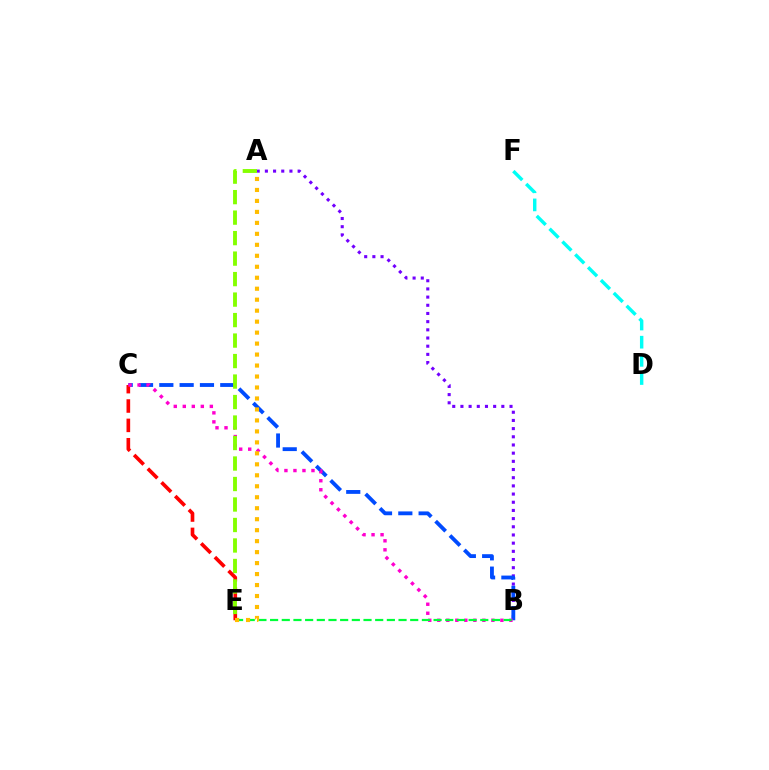{('A', 'B'): [{'color': '#7200ff', 'line_style': 'dotted', 'thickness': 2.22}], ('D', 'F'): [{'color': '#00fff6', 'line_style': 'dashed', 'thickness': 2.47}], ('B', 'C'): [{'color': '#004bff', 'line_style': 'dashed', 'thickness': 2.76}, {'color': '#ff00cf', 'line_style': 'dotted', 'thickness': 2.45}], ('C', 'E'): [{'color': '#ff0000', 'line_style': 'dashed', 'thickness': 2.63}], ('B', 'E'): [{'color': '#00ff39', 'line_style': 'dashed', 'thickness': 1.59}], ('A', 'E'): [{'color': '#ffbd00', 'line_style': 'dotted', 'thickness': 2.98}, {'color': '#84ff00', 'line_style': 'dashed', 'thickness': 2.78}]}